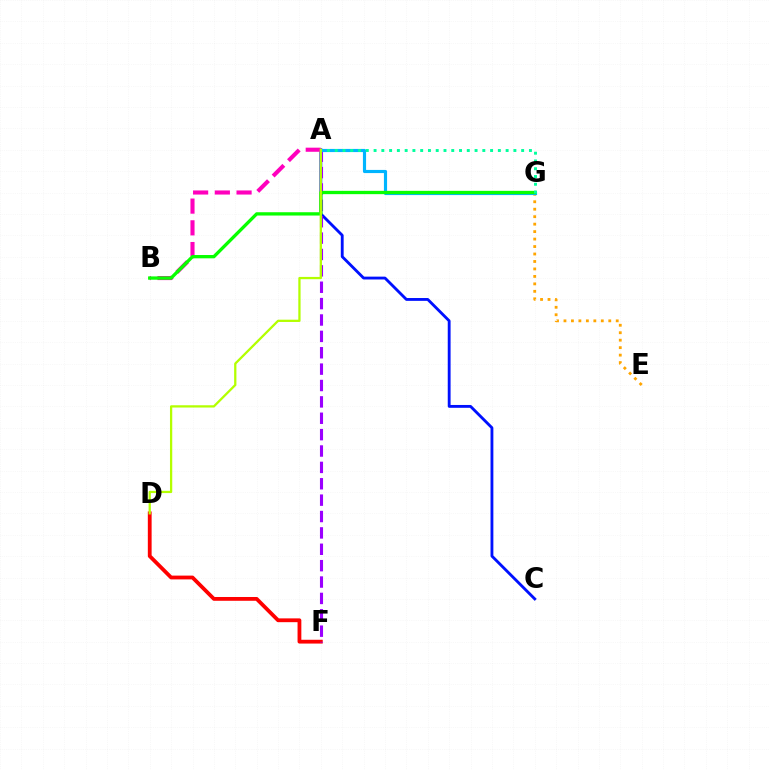{('A', 'C'): [{'color': '#0010ff', 'line_style': 'solid', 'thickness': 2.05}], ('E', 'G'): [{'color': '#ffa500', 'line_style': 'dotted', 'thickness': 2.03}], ('D', 'F'): [{'color': '#ff0000', 'line_style': 'solid', 'thickness': 2.73}], ('A', 'F'): [{'color': '#9b00ff', 'line_style': 'dashed', 'thickness': 2.22}], ('A', 'G'): [{'color': '#00b5ff', 'line_style': 'solid', 'thickness': 2.27}, {'color': '#00ff9d', 'line_style': 'dotted', 'thickness': 2.11}], ('A', 'B'): [{'color': '#ff00bd', 'line_style': 'dashed', 'thickness': 2.95}], ('B', 'G'): [{'color': '#08ff00', 'line_style': 'solid', 'thickness': 2.38}], ('A', 'D'): [{'color': '#b3ff00', 'line_style': 'solid', 'thickness': 1.64}]}